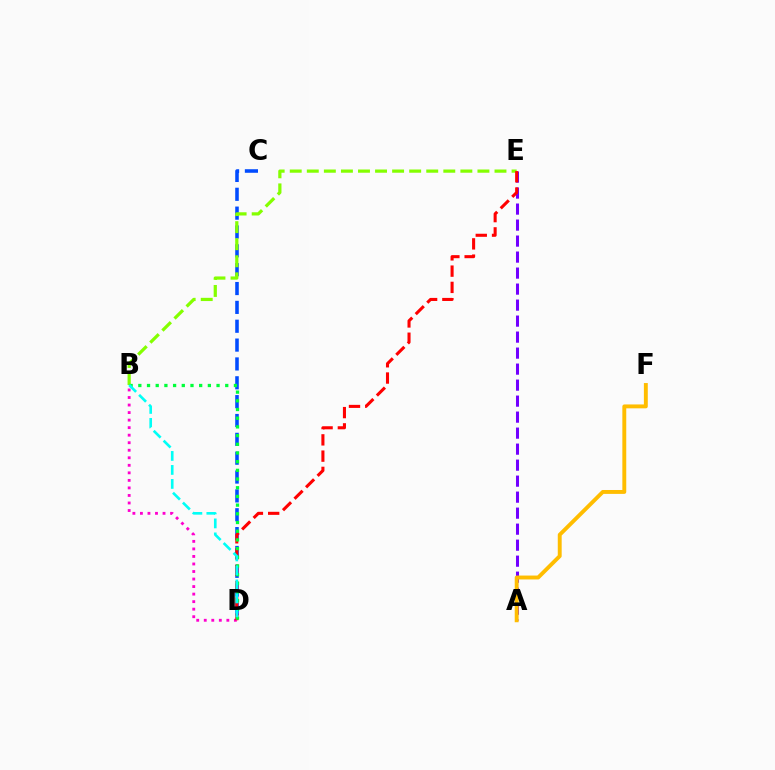{('B', 'D'): [{'color': '#ff00cf', 'line_style': 'dotted', 'thickness': 2.05}, {'color': '#00ff39', 'line_style': 'dotted', 'thickness': 2.36}, {'color': '#00fff6', 'line_style': 'dashed', 'thickness': 1.9}], ('C', 'D'): [{'color': '#004bff', 'line_style': 'dashed', 'thickness': 2.56}], ('A', 'E'): [{'color': '#7200ff', 'line_style': 'dashed', 'thickness': 2.17}], ('B', 'E'): [{'color': '#84ff00', 'line_style': 'dashed', 'thickness': 2.32}], ('D', 'E'): [{'color': '#ff0000', 'line_style': 'dashed', 'thickness': 2.21}], ('A', 'F'): [{'color': '#ffbd00', 'line_style': 'solid', 'thickness': 2.81}]}